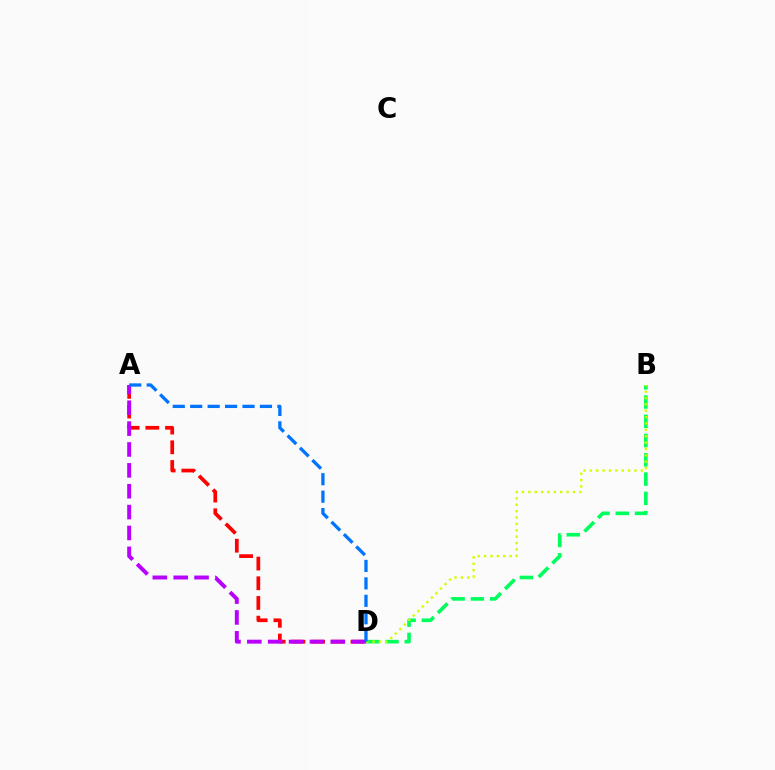{('B', 'D'): [{'color': '#00ff5c', 'line_style': 'dashed', 'thickness': 2.62}, {'color': '#d1ff00', 'line_style': 'dotted', 'thickness': 1.73}], ('A', 'D'): [{'color': '#ff0000', 'line_style': 'dashed', 'thickness': 2.68}, {'color': '#b900ff', 'line_style': 'dashed', 'thickness': 2.84}, {'color': '#0074ff', 'line_style': 'dashed', 'thickness': 2.37}]}